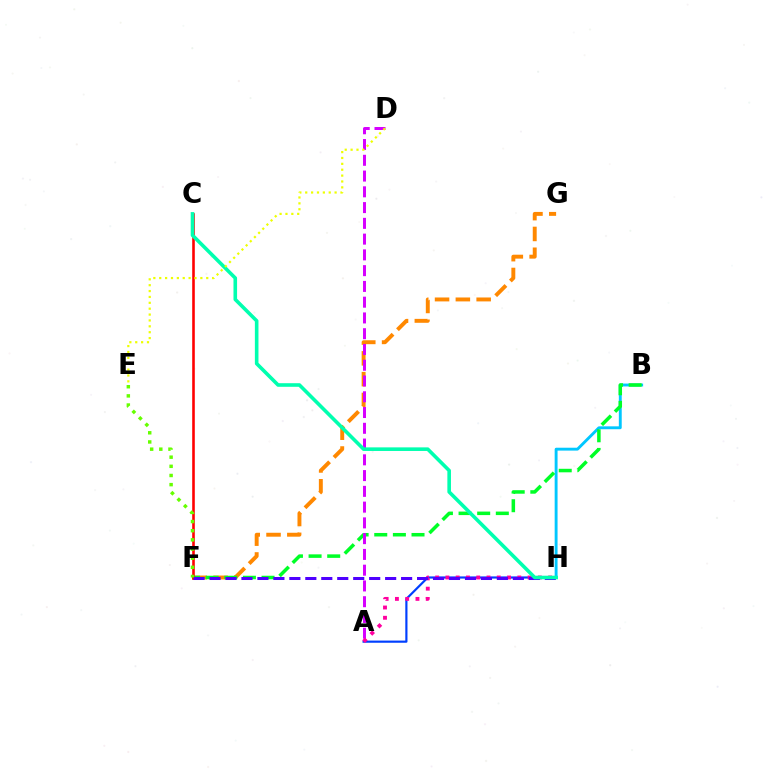{('A', 'H'): [{'color': '#003fff', 'line_style': 'solid', 'thickness': 1.57}, {'color': '#ff00a0', 'line_style': 'dotted', 'thickness': 2.79}], ('B', 'H'): [{'color': '#00c7ff', 'line_style': 'solid', 'thickness': 2.08}], ('F', 'G'): [{'color': '#ff8800', 'line_style': 'dashed', 'thickness': 2.83}], ('B', 'F'): [{'color': '#00ff27', 'line_style': 'dashed', 'thickness': 2.53}], ('A', 'D'): [{'color': '#d600ff', 'line_style': 'dashed', 'thickness': 2.14}], ('C', 'F'): [{'color': '#ff0000', 'line_style': 'solid', 'thickness': 1.87}], ('F', 'H'): [{'color': '#4f00ff', 'line_style': 'dashed', 'thickness': 2.17}], ('E', 'F'): [{'color': '#66ff00', 'line_style': 'dotted', 'thickness': 2.49}], ('C', 'H'): [{'color': '#00ffaf', 'line_style': 'solid', 'thickness': 2.59}], ('D', 'E'): [{'color': '#eeff00', 'line_style': 'dotted', 'thickness': 1.6}]}